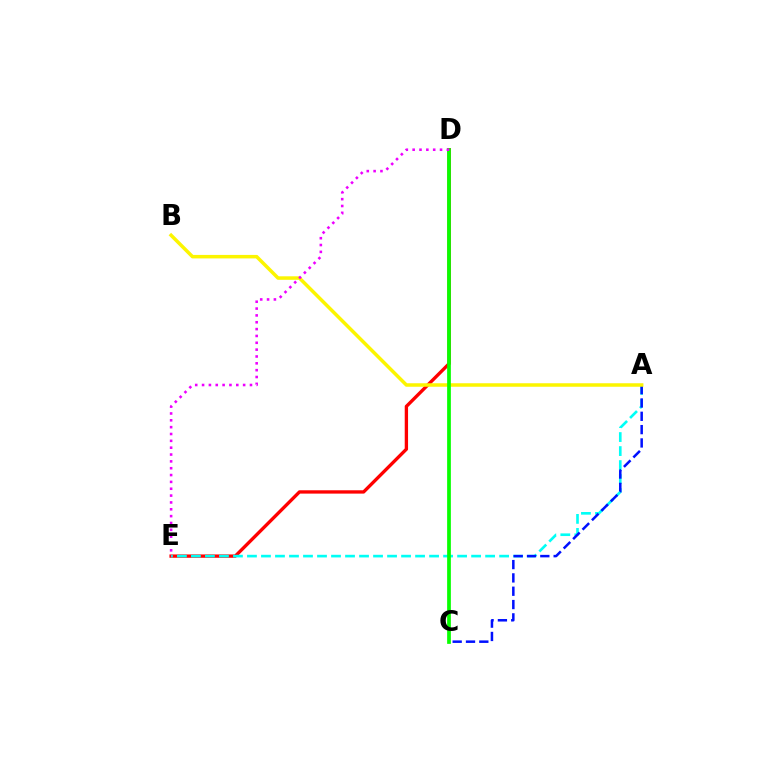{('D', 'E'): [{'color': '#ff0000', 'line_style': 'solid', 'thickness': 2.4}, {'color': '#ee00ff', 'line_style': 'dotted', 'thickness': 1.86}], ('A', 'E'): [{'color': '#00fff6', 'line_style': 'dashed', 'thickness': 1.9}], ('A', 'C'): [{'color': '#0010ff', 'line_style': 'dashed', 'thickness': 1.81}], ('A', 'B'): [{'color': '#fcf500', 'line_style': 'solid', 'thickness': 2.52}], ('C', 'D'): [{'color': '#08ff00', 'line_style': 'solid', 'thickness': 2.68}]}